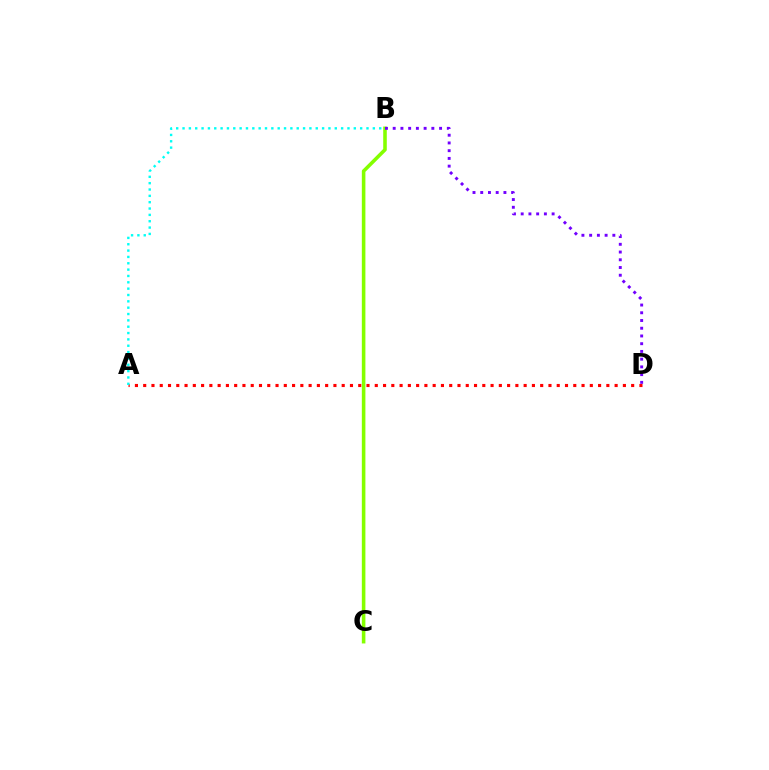{('B', 'C'): [{'color': '#84ff00', 'line_style': 'solid', 'thickness': 2.57}], ('B', 'D'): [{'color': '#7200ff', 'line_style': 'dotted', 'thickness': 2.1}], ('A', 'D'): [{'color': '#ff0000', 'line_style': 'dotted', 'thickness': 2.25}], ('A', 'B'): [{'color': '#00fff6', 'line_style': 'dotted', 'thickness': 1.72}]}